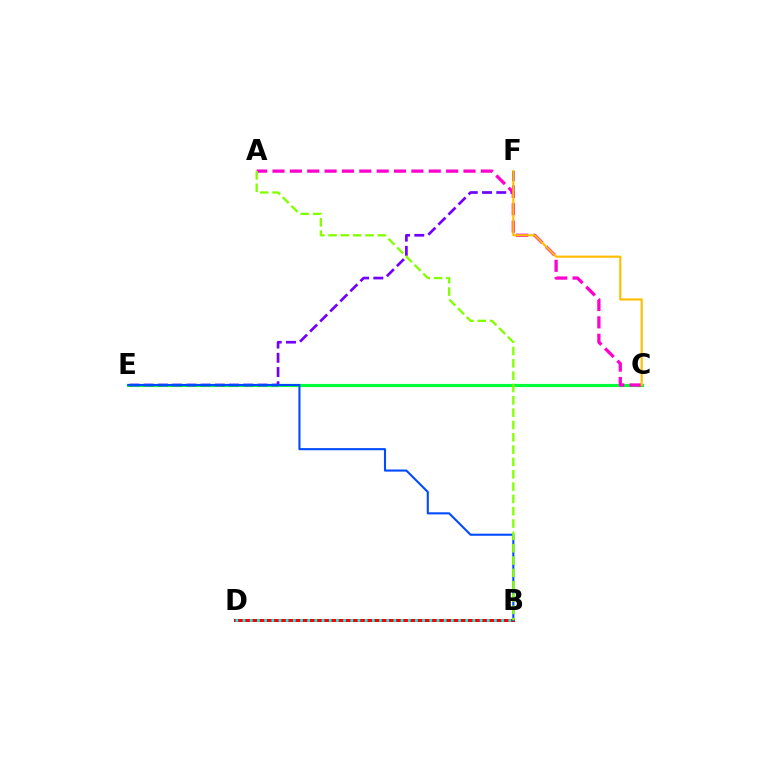{('C', 'E'): [{'color': '#00ff39', 'line_style': 'solid', 'thickness': 2.28}], ('E', 'F'): [{'color': '#7200ff', 'line_style': 'dashed', 'thickness': 1.93}], ('B', 'D'): [{'color': '#ff0000', 'line_style': 'solid', 'thickness': 2.15}, {'color': '#00fff6', 'line_style': 'dotted', 'thickness': 1.95}], ('B', 'E'): [{'color': '#004bff', 'line_style': 'solid', 'thickness': 1.51}], ('A', 'C'): [{'color': '#ff00cf', 'line_style': 'dashed', 'thickness': 2.36}], ('C', 'F'): [{'color': '#ffbd00', 'line_style': 'solid', 'thickness': 1.55}], ('A', 'B'): [{'color': '#84ff00', 'line_style': 'dashed', 'thickness': 1.67}]}